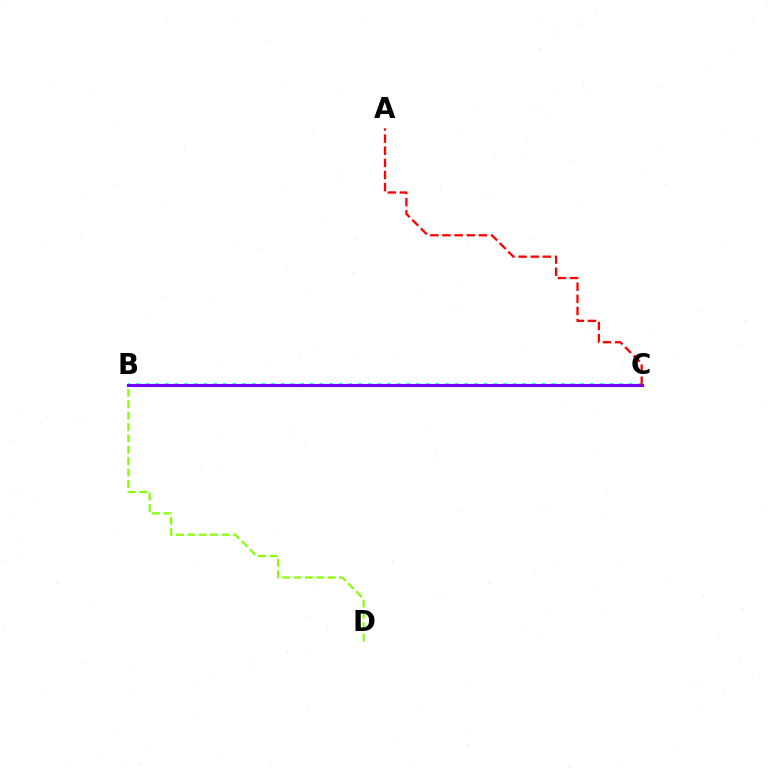{('B', 'C'): [{'color': '#00fff6', 'line_style': 'dotted', 'thickness': 2.63}, {'color': '#7200ff', 'line_style': 'solid', 'thickness': 2.25}], ('B', 'D'): [{'color': '#84ff00', 'line_style': 'dashed', 'thickness': 1.55}], ('A', 'C'): [{'color': '#ff0000', 'line_style': 'dashed', 'thickness': 1.65}]}